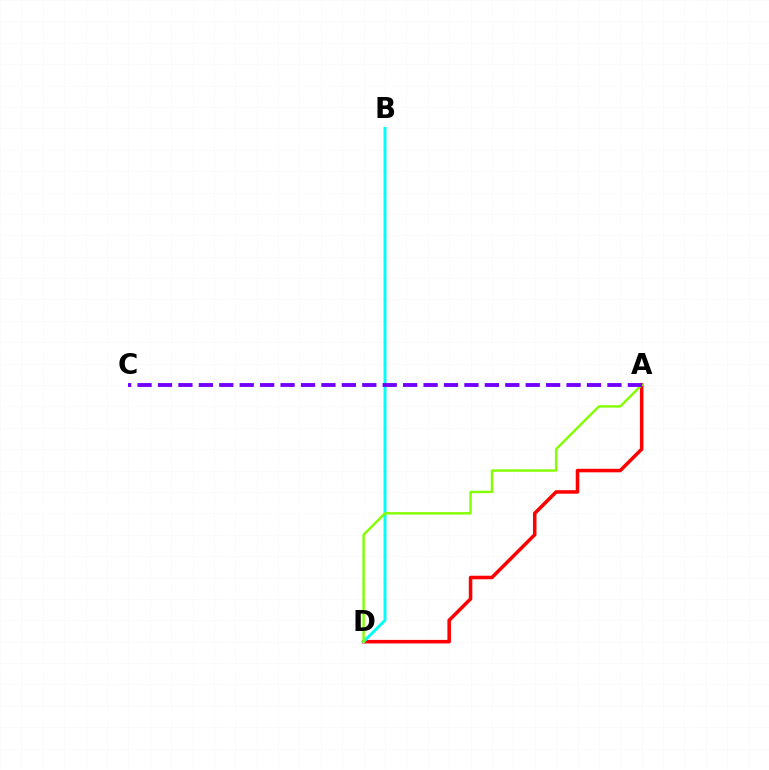{('A', 'D'): [{'color': '#ff0000', 'line_style': 'solid', 'thickness': 2.54}, {'color': '#84ff00', 'line_style': 'solid', 'thickness': 1.74}], ('B', 'D'): [{'color': '#00fff6', 'line_style': 'solid', 'thickness': 2.12}], ('A', 'C'): [{'color': '#7200ff', 'line_style': 'dashed', 'thickness': 2.78}]}